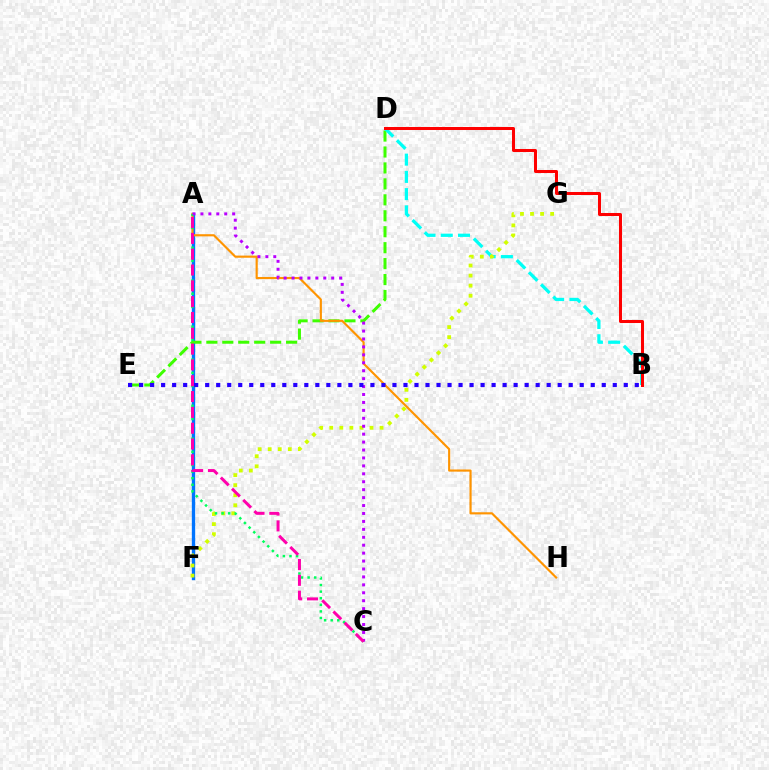{('A', 'F'): [{'color': '#0074ff', 'line_style': 'solid', 'thickness': 2.4}], ('D', 'E'): [{'color': '#3dff00', 'line_style': 'dashed', 'thickness': 2.17}], ('B', 'D'): [{'color': '#00fff6', 'line_style': 'dashed', 'thickness': 2.34}, {'color': '#ff0000', 'line_style': 'solid', 'thickness': 2.18}], ('F', 'G'): [{'color': '#d1ff00', 'line_style': 'dotted', 'thickness': 2.73}], ('A', 'H'): [{'color': '#ff9400', 'line_style': 'solid', 'thickness': 1.55}], ('A', 'C'): [{'color': '#00ff5c', 'line_style': 'dotted', 'thickness': 1.79}, {'color': '#b900ff', 'line_style': 'dotted', 'thickness': 2.15}, {'color': '#ff00ac', 'line_style': 'dashed', 'thickness': 2.15}], ('B', 'E'): [{'color': '#2500ff', 'line_style': 'dotted', 'thickness': 2.99}]}